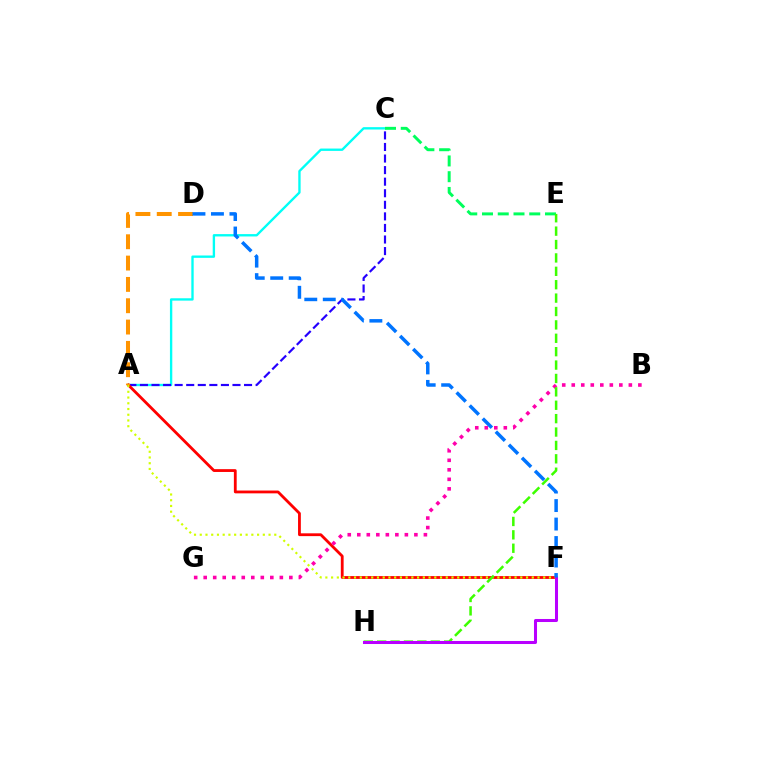{('A', 'C'): [{'color': '#00fff6', 'line_style': 'solid', 'thickness': 1.69}, {'color': '#2500ff', 'line_style': 'dashed', 'thickness': 1.57}], ('A', 'F'): [{'color': '#ff0000', 'line_style': 'solid', 'thickness': 2.02}, {'color': '#d1ff00', 'line_style': 'dotted', 'thickness': 1.56}], ('B', 'G'): [{'color': '#ff00ac', 'line_style': 'dotted', 'thickness': 2.59}], ('C', 'E'): [{'color': '#00ff5c', 'line_style': 'dashed', 'thickness': 2.14}], ('E', 'H'): [{'color': '#3dff00', 'line_style': 'dashed', 'thickness': 1.82}], ('F', 'H'): [{'color': '#b900ff', 'line_style': 'solid', 'thickness': 2.18}], ('A', 'D'): [{'color': '#ff9400', 'line_style': 'dashed', 'thickness': 2.9}], ('D', 'F'): [{'color': '#0074ff', 'line_style': 'dashed', 'thickness': 2.51}]}